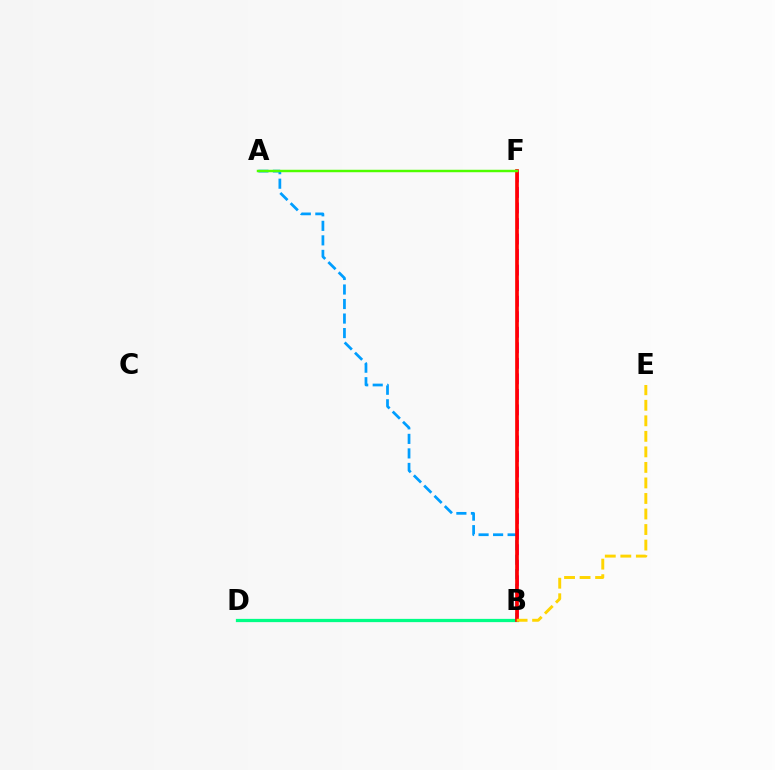{('B', 'D'): [{'color': '#3700ff', 'line_style': 'dashed', 'thickness': 1.87}, {'color': '#00ff86', 'line_style': 'solid', 'thickness': 2.34}], ('B', 'F'): [{'color': '#ff00ed', 'line_style': 'dashed', 'thickness': 2.11}, {'color': '#ff0000', 'line_style': 'solid', 'thickness': 2.64}], ('A', 'B'): [{'color': '#009eff', 'line_style': 'dashed', 'thickness': 1.97}], ('B', 'E'): [{'color': '#ffd500', 'line_style': 'dashed', 'thickness': 2.11}], ('A', 'F'): [{'color': '#4fff00', 'line_style': 'solid', 'thickness': 1.77}]}